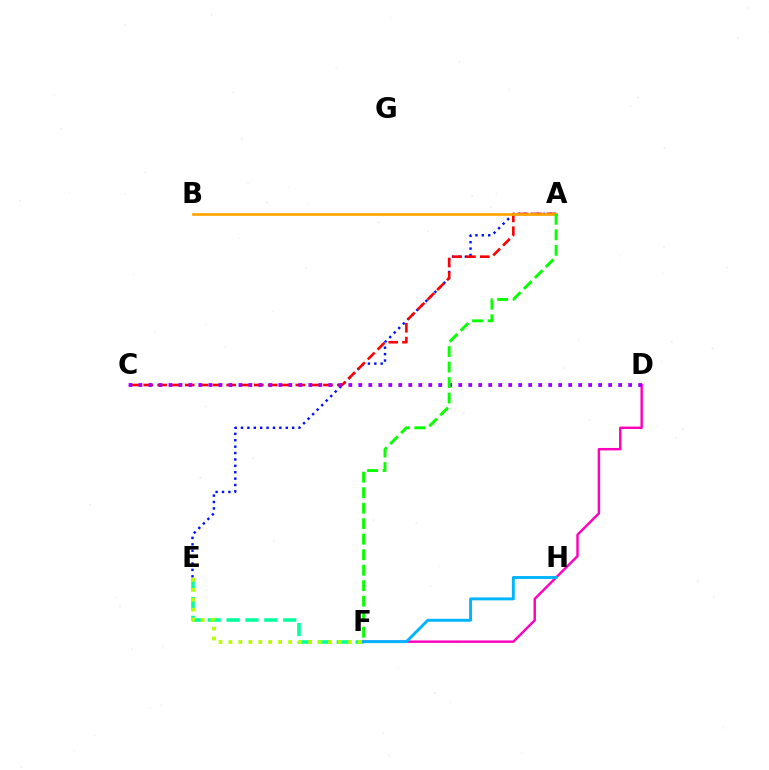{('A', 'E'): [{'color': '#0010ff', 'line_style': 'dotted', 'thickness': 1.74}], ('E', 'F'): [{'color': '#00ff9d', 'line_style': 'dashed', 'thickness': 2.56}, {'color': '#b3ff00', 'line_style': 'dotted', 'thickness': 2.7}], ('A', 'C'): [{'color': '#ff0000', 'line_style': 'dashed', 'thickness': 1.88}], ('D', 'F'): [{'color': '#ff00bd', 'line_style': 'solid', 'thickness': 1.75}], ('A', 'B'): [{'color': '#ffa500', 'line_style': 'solid', 'thickness': 1.95}], ('C', 'D'): [{'color': '#9b00ff', 'line_style': 'dotted', 'thickness': 2.72}], ('F', 'H'): [{'color': '#00b5ff', 'line_style': 'solid', 'thickness': 2.1}], ('A', 'F'): [{'color': '#08ff00', 'line_style': 'dashed', 'thickness': 2.11}]}